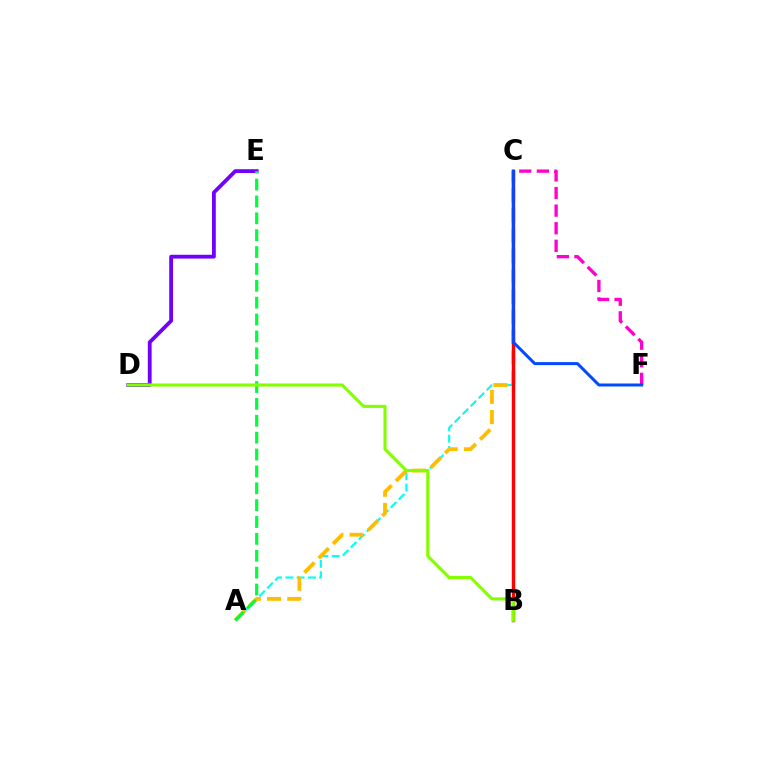{('A', 'C'): [{'color': '#00fff6', 'line_style': 'dashed', 'thickness': 1.54}, {'color': '#ffbd00', 'line_style': 'dashed', 'thickness': 2.76}], ('D', 'E'): [{'color': '#7200ff', 'line_style': 'solid', 'thickness': 2.74}], ('B', 'C'): [{'color': '#ff0000', 'line_style': 'solid', 'thickness': 2.46}], ('C', 'F'): [{'color': '#ff00cf', 'line_style': 'dashed', 'thickness': 2.39}, {'color': '#004bff', 'line_style': 'solid', 'thickness': 2.15}], ('A', 'E'): [{'color': '#00ff39', 'line_style': 'dashed', 'thickness': 2.29}], ('B', 'D'): [{'color': '#84ff00', 'line_style': 'solid', 'thickness': 2.25}]}